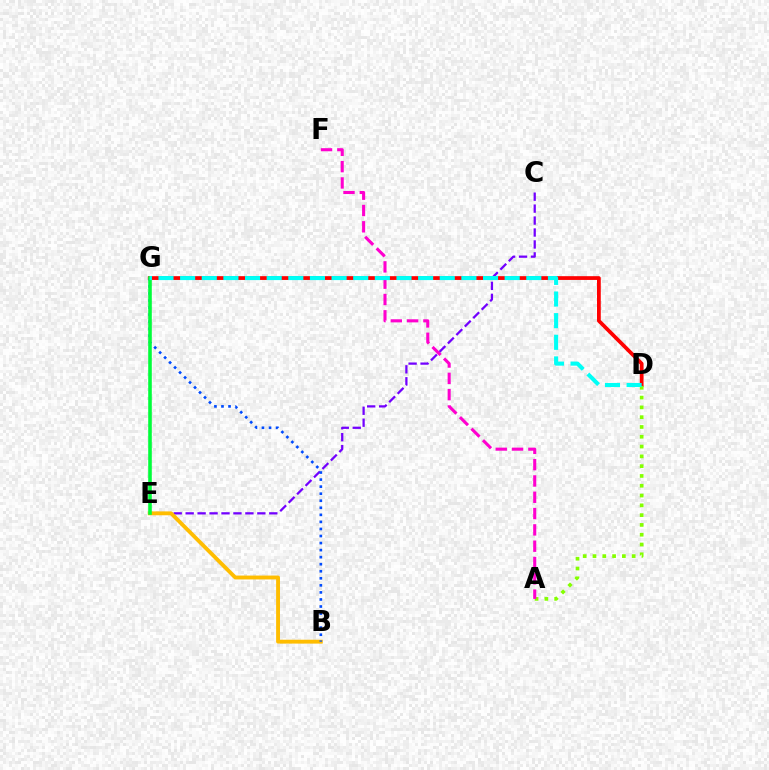{('C', 'E'): [{'color': '#7200ff', 'line_style': 'dashed', 'thickness': 1.62}], ('B', 'E'): [{'color': '#ffbd00', 'line_style': 'solid', 'thickness': 2.79}], ('D', 'G'): [{'color': '#ff0000', 'line_style': 'solid', 'thickness': 2.71}, {'color': '#00fff6', 'line_style': 'dashed', 'thickness': 2.94}], ('B', 'G'): [{'color': '#004bff', 'line_style': 'dotted', 'thickness': 1.92}], ('E', 'G'): [{'color': '#00ff39', 'line_style': 'solid', 'thickness': 2.57}], ('A', 'D'): [{'color': '#84ff00', 'line_style': 'dotted', 'thickness': 2.66}], ('A', 'F'): [{'color': '#ff00cf', 'line_style': 'dashed', 'thickness': 2.22}]}